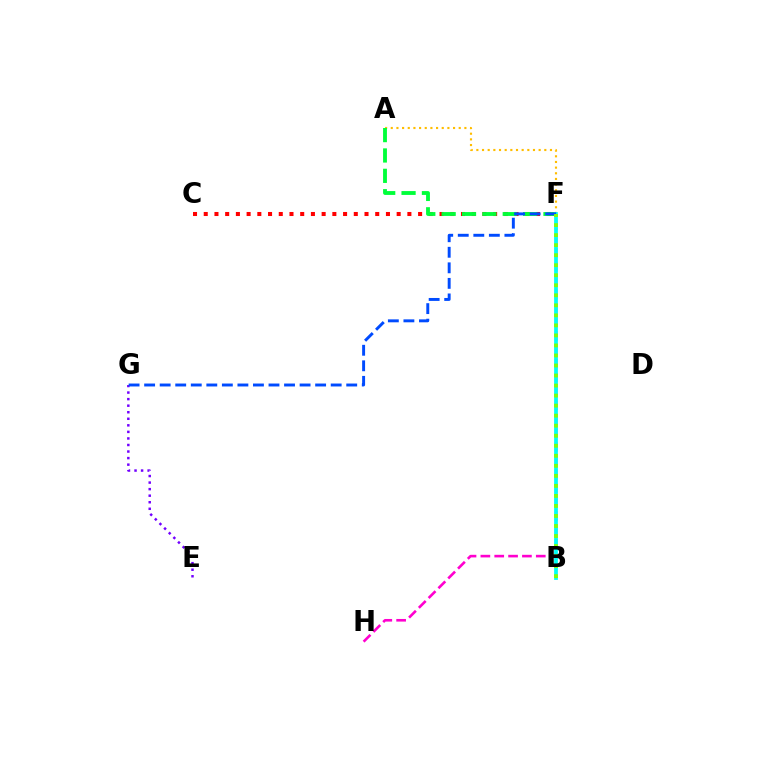{('C', 'F'): [{'color': '#ff0000', 'line_style': 'dotted', 'thickness': 2.91}], ('F', 'H'): [{'color': '#ff00cf', 'line_style': 'dashed', 'thickness': 1.88}], ('A', 'F'): [{'color': '#ffbd00', 'line_style': 'dotted', 'thickness': 1.54}, {'color': '#00ff39', 'line_style': 'dashed', 'thickness': 2.77}], ('E', 'G'): [{'color': '#7200ff', 'line_style': 'dotted', 'thickness': 1.78}], ('B', 'F'): [{'color': '#00fff6', 'line_style': 'solid', 'thickness': 2.71}, {'color': '#84ff00', 'line_style': 'dotted', 'thickness': 2.72}], ('F', 'G'): [{'color': '#004bff', 'line_style': 'dashed', 'thickness': 2.11}]}